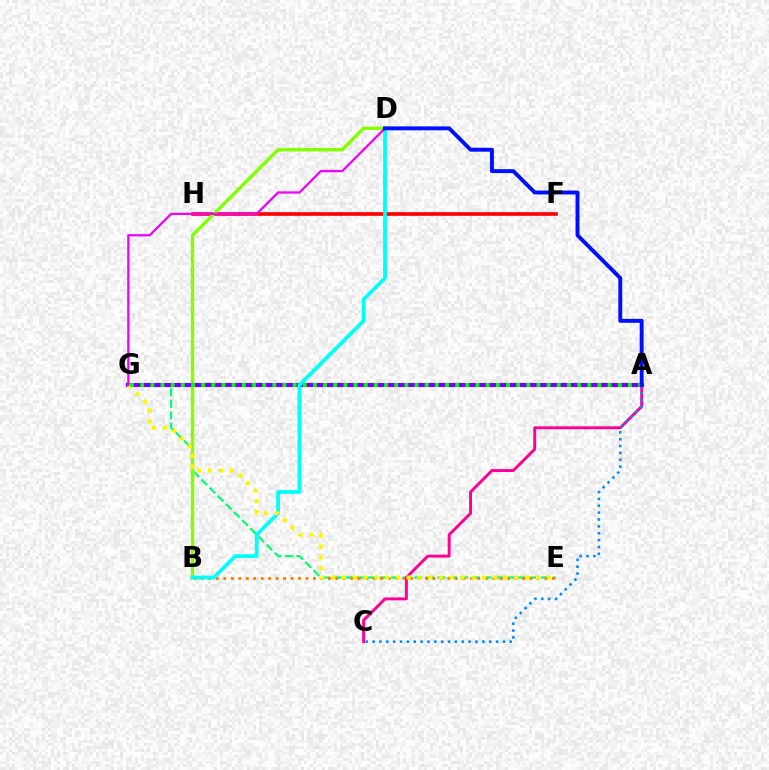{('E', 'G'): [{'color': '#00ff74', 'line_style': 'dashed', 'thickness': 1.56}, {'color': '#fcf500', 'line_style': 'dotted', 'thickness': 2.93}], ('F', 'H'): [{'color': '#ff0000', 'line_style': 'solid', 'thickness': 2.62}], ('B', 'E'): [{'color': '#ff7c00', 'line_style': 'dotted', 'thickness': 2.03}], ('B', 'D'): [{'color': '#84ff00', 'line_style': 'solid', 'thickness': 2.43}, {'color': '#00fff6', 'line_style': 'solid', 'thickness': 2.73}], ('A', 'G'): [{'color': '#7200ff', 'line_style': 'solid', 'thickness': 2.97}, {'color': '#08ff00', 'line_style': 'dotted', 'thickness': 2.76}], ('A', 'C'): [{'color': '#ff0094', 'line_style': 'solid', 'thickness': 2.11}, {'color': '#008cff', 'line_style': 'dotted', 'thickness': 1.86}], ('D', 'G'): [{'color': '#ee00ff', 'line_style': 'solid', 'thickness': 1.63}], ('A', 'D'): [{'color': '#0010ff', 'line_style': 'solid', 'thickness': 2.81}]}